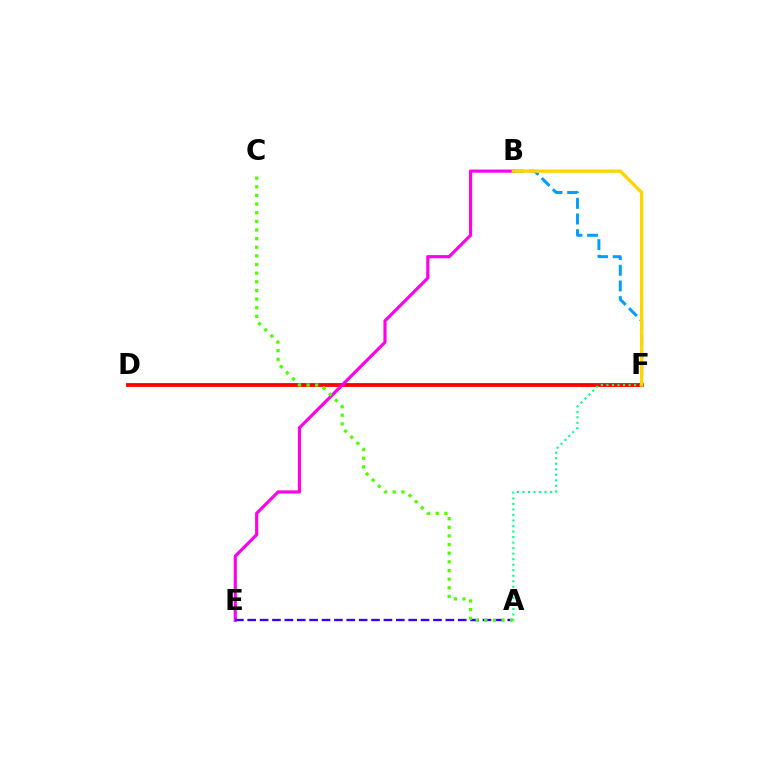{('D', 'F'): [{'color': '#ff0000', 'line_style': 'solid', 'thickness': 2.74}], ('B', 'E'): [{'color': '#ff00ed', 'line_style': 'solid', 'thickness': 2.26}], ('A', 'E'): [{'color': '#3700ff', 'line_style': 'dashed', 'thickness': 1.68}], ('B', 'F'): [{'color': '#009eff', 'line_style': 'dashed', 'thickness': 2.13}, {'color': '#ffd500', 'line_style': 'solid', 'thickness': 2.38}], ('A', 'F'): [{'color': '#00ff86', 'line_style': 'dotted', 'thickness': 1.5}], ('A', 'C'): [{'color': '#4fff00', 'line_style': 'dotted', 'thickness': 2.35}]}